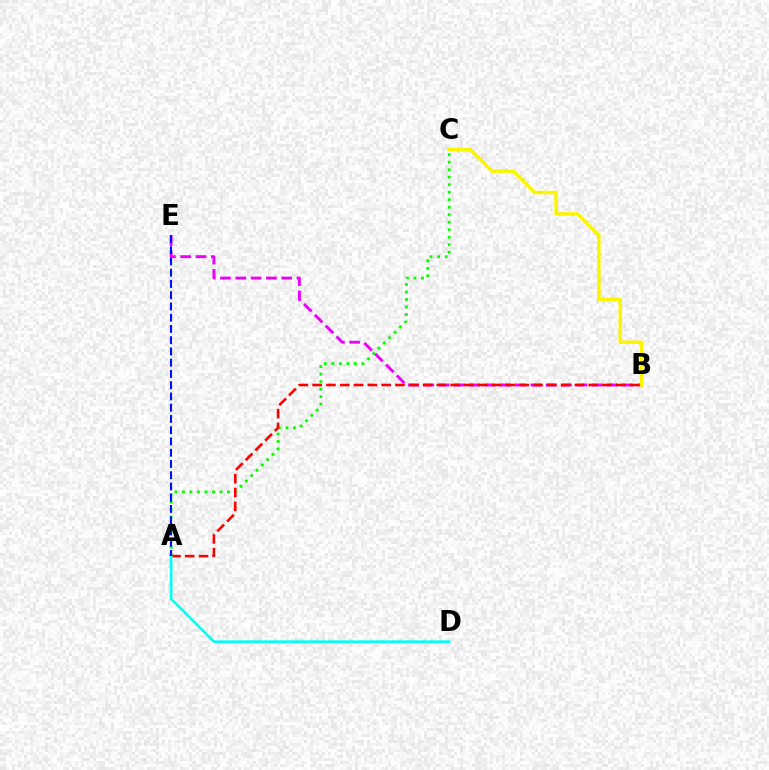{('B', 'E'): [{'color': '#ee00ff', 'line_style': 'dashed', 'thickness': 2.08}], ('A', 'C'): [{'color': '#08ff00', 'line_style': 'dotted', 'thickness': 2.04}], ('A', 'B'): [{'color': '#ff0000', 'line_style': 'dashed', 'thickness': 1.87}], ('B', 'C'): [{'color': '#fcf500', 'line_style': 'solid', 'thickness': 2.51}], ('A', 'D'): [{'color': '#00fff6', 'line_style': 'solid', 'thickness': 1.88}], ('A', 'E'): [{'color': '#0010ff', 'line_style': 'dashed', 'thickness': 1.53}]}